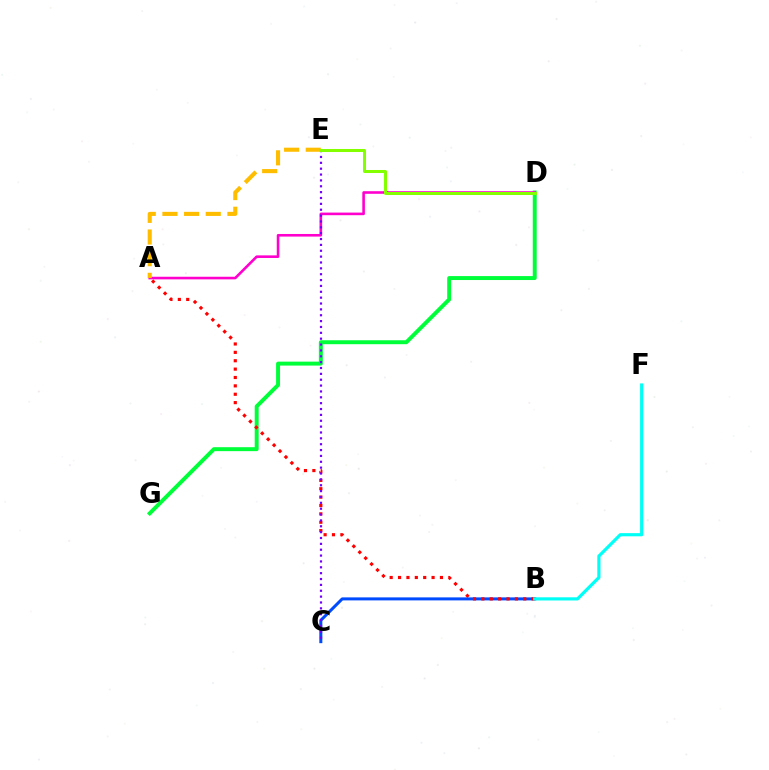{('B', 'C'): [{'color': '#004bff', 'line_style': 'solid', 'thickness': 2.17}], ('D', 'G'): [{'color': '#00ff39', 'line_style': 'solid', 'thickness': 2.84}], ('A', 'B'): [{'color': '#ff0000', 'line_style': 'dotted', 'thickness': 2.28}], ('A', 'D'): [{'color': '#ff00cf', 'line_style': 'solid', 'thickness': 1.88}], ('C', 'E'): [{'color': '#7200ff', 'line_style': 'dotted', 'thickness': 1.59}], ('A', 'E'): [{'color': '#ffbd00', 'line_style': 'dashed', 'thickness': 2.94}], ('B', 'F'): [{'color': '#00fff6', 'line_style': 'solid', 'thickness': 2.29}], ('D', 'E'): [{'color': '#84ff00', 'line_style': 'solid', 'thickness': 2.18}]}